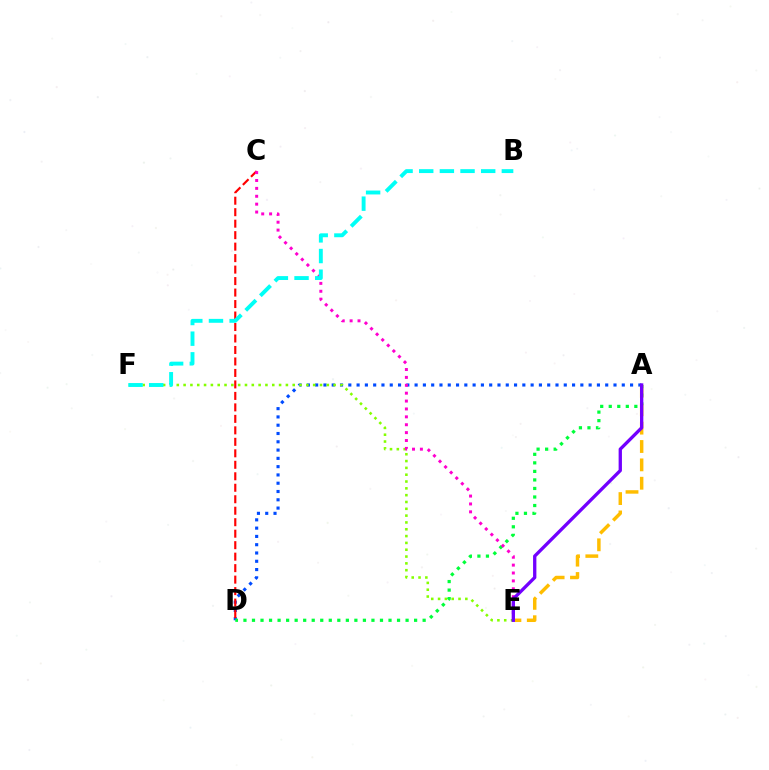{('A', 'D'): [{'color': '#004bff', 'line_style': 'dotted', 'thickness': 2.25}, {'color': '#00ff39', 'line_style': 'dotted', 'thickness': 2.32}], ('A', 'E'): [{'color': '#ffbd00', 'line_style': 'dashed', 'thickness': 2.49}, {'color': '#7200ff', 'line_style': 'solid', 'thickness': 2.39}], ('C', 'D'): [{'color': '#ff0000', 'line_style': 'dashed', 'thickness': 1.56}], ('E', 'F'): [{'color': '#84ff00', 'line_style': 'dotted', 'thickness': 1.85}], ('C', 'E'): [{'color': '#ff00cf', 'line_style': 'dotted', 'thickness': 2.14}], ('B', 'F'): [{'color': '#00fff6', 'line_style': 'dashed', 'thickness': 2.81}]}